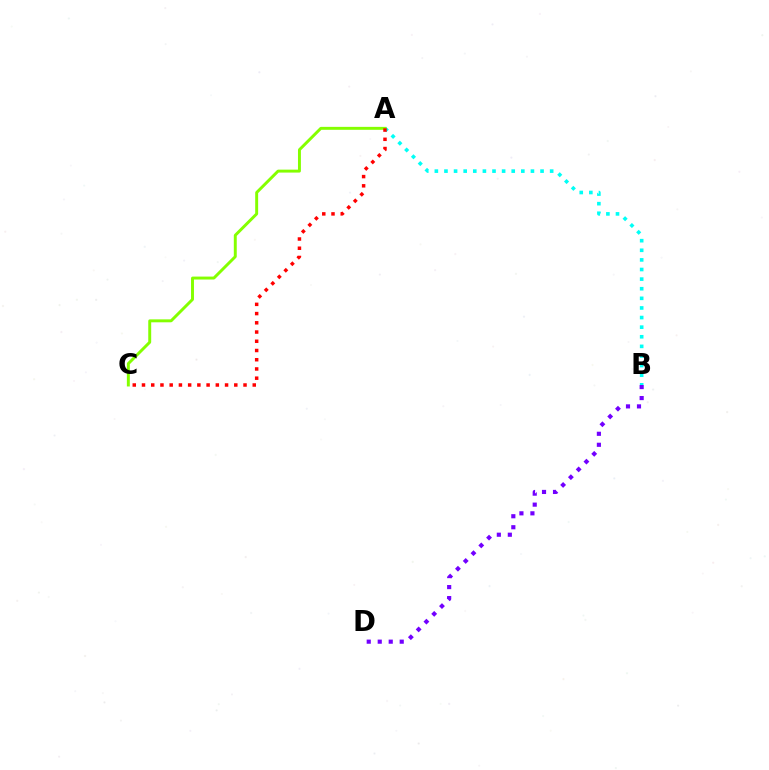{('A', 'B'): [{'color': '#00fff6', 'line_style': 'dotted', 'thickness': 2.61}], ('B', 'D'): [{'color': '#7200ff', 'line_style': 'dotted', 'thickness': 2.99}], ('A', 'C'): [{'color': '#84ff00', 'line_style': 'solid', 'thickness': 2.12}, {'color': '#ff0000', 'line_style': 'dotted', 'thickness': 2.51}]}